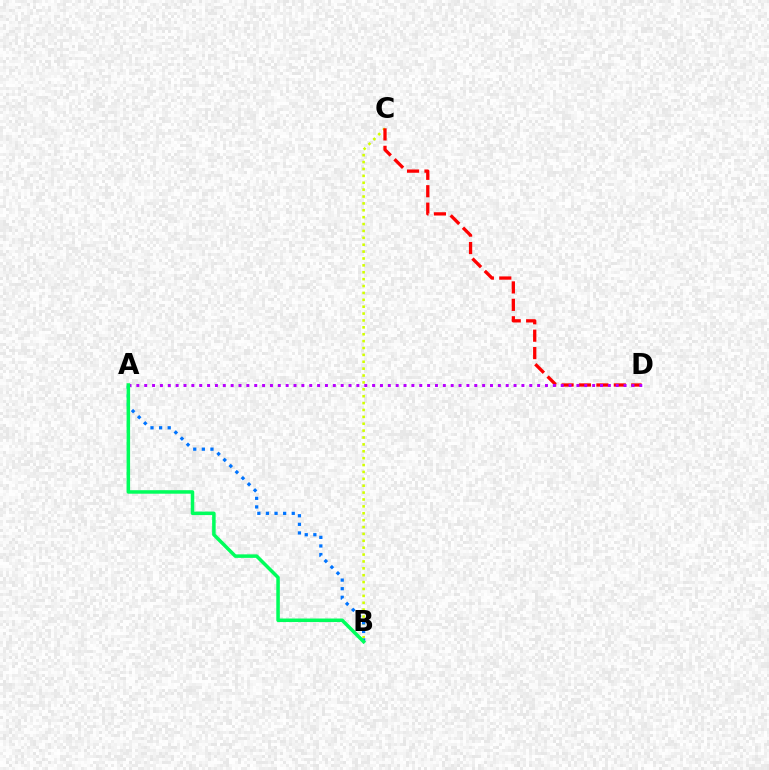{('B', 'C'): [{'color': '#d1ff00', 'line_style': 'dotted', 'thickness': 1.87}], ('A', 'B'): [{'color': '#0074ff', 'line_style': 'dotted', 'thickness': 2.34}, {'color': '#00ff5c', 'line_style': 'solid', 'thickness': 2.53}], ('C', 'D'): [{'color': '#ff0000', 'line_style': 'dashed', 'thickness': 2.37}], ('A', 'D'): [{'color': '#b900ff', 'line_style': 'dotted', 'thickness': 2.14}]}